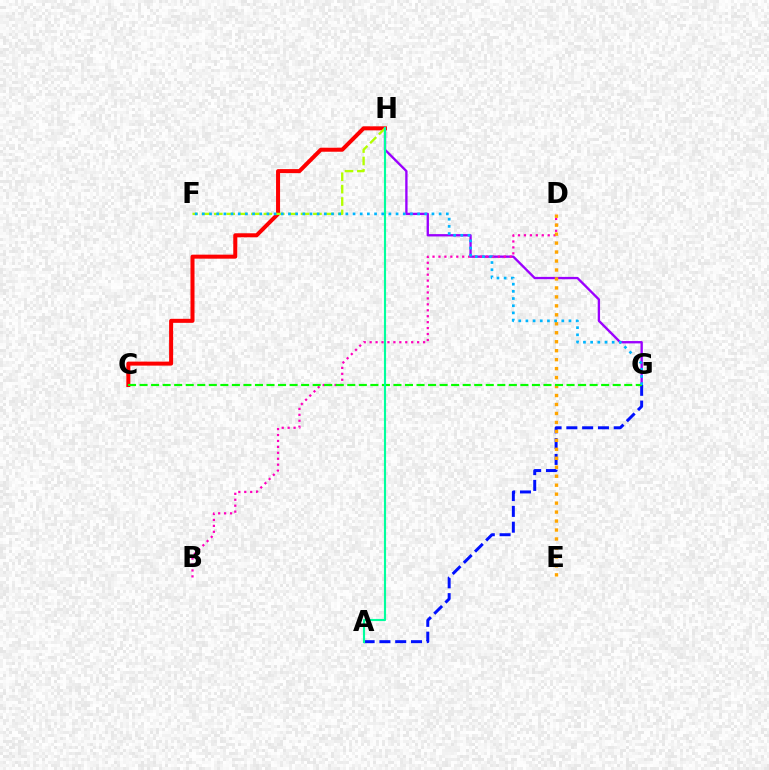{('C', 'H'): [{'color': '#ff0000', 'line_style': 'solid', 'thickness': 2.89}], ('G', 'H'): [{'color': '#9b00ff', 'line_style': 'solid', 'thickness': 1.69}], ('F', 'H'): [{'color': '#b3ff00', 'line_style': 'dashed', 'thickness': 1.68}], ('B', 'D'): [{'color': '#ff00bd', 'line_style': 'dotted', 'thickness': 1.61}], ('A', 'G'): [{'color': '#0010ff', 'line_style': 'dashed', 'thickness': 2.15}], ('D', 'E'): [{'color': '#ffa500', 'line_style': 'dotted', 'thickness': 2.44}], ('C', 'G'): [{'color': '#08ff00', 'line_style': 'dashed', 'thickness': 1.57}], ('A', 'H'): [{'color': '#00ff9d', 'line_style': 'solid', 'thickness': 1.54}], ('F', 'G'): [{'color': '#00b5ff', 'line_style': 'dotted', 'thickness': 1.95}]}